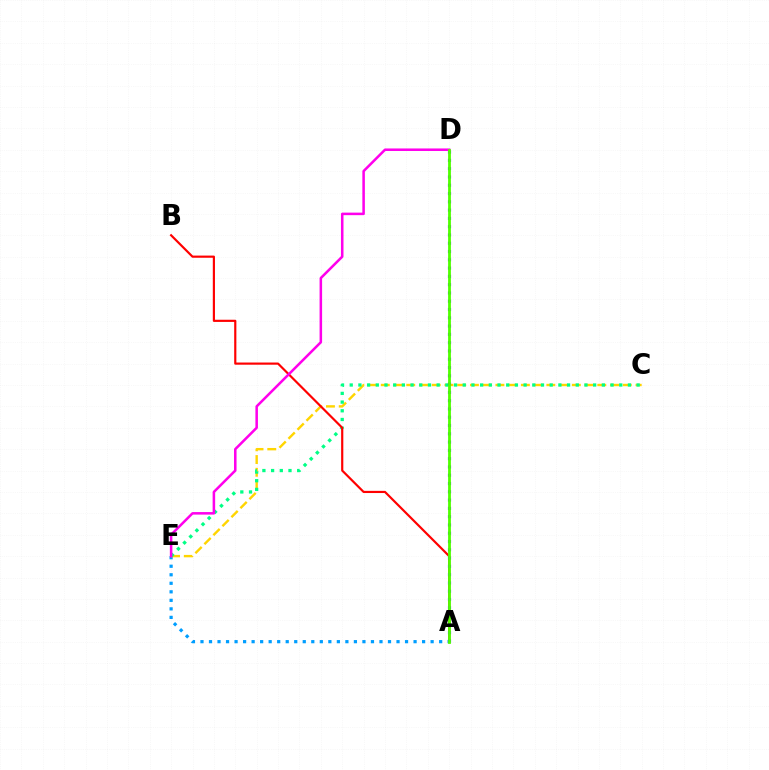{('A', 'E'): [{'color': '#009eff', 'line_style': 'dotted', 'thickness': 2.32}], ('C', 'E'): [{'color': '#ffd500', 'line_style': 'dashed', 'thickness': 1.73}, {'color': '#00ff86', 'line_style': 'dotted', 'thickness': 2.36}], ('A', 'B'): [{'color': '#ff0000', 'line_style': 'solid', 'thickness': 1.57}], ('A', 'D'): [{'color': '#3700ff', 'line_style': 'dotted', 'thickness': 2.25}, {'color': '#4fff00', 'line_style': 'solid', 'thickness': 2.02}], ('D', 'E'): [{'color': '#ff00ed', 'line_style': 'solid', 'thickness': 1.83}]}